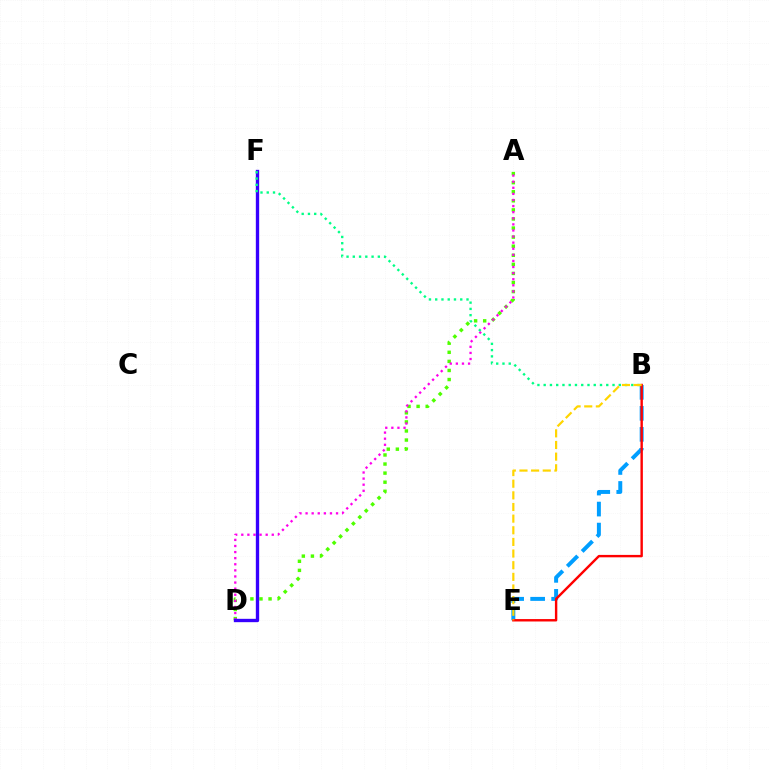{('A', 'D'): [{'color': '#4fff00', 'line_style': 'dotted', 'thickness': 2.47}, {'color': '#ff00ed', 'line_style': 'dotted', 'thickness': 1.66}], ('B', 'E'): [{'color': '#009eff', 'line_style': 'dashed', 'thickness': 2.85}, {'color': '#ff0000', 'line_style': 'solid', 'thickness': 1.74}, {'color': '#ffd500', 'line_style': 'dashed', 'thickness': 1.58}], ('D', 'F'): [{'color': '#3700ff', 'line_style': 'solid', 'thickness': 2.41}], ('B', 'F'): [{'color': '#00ff86', 'line_style': 'dotted', 'thickness': 1.7}]}